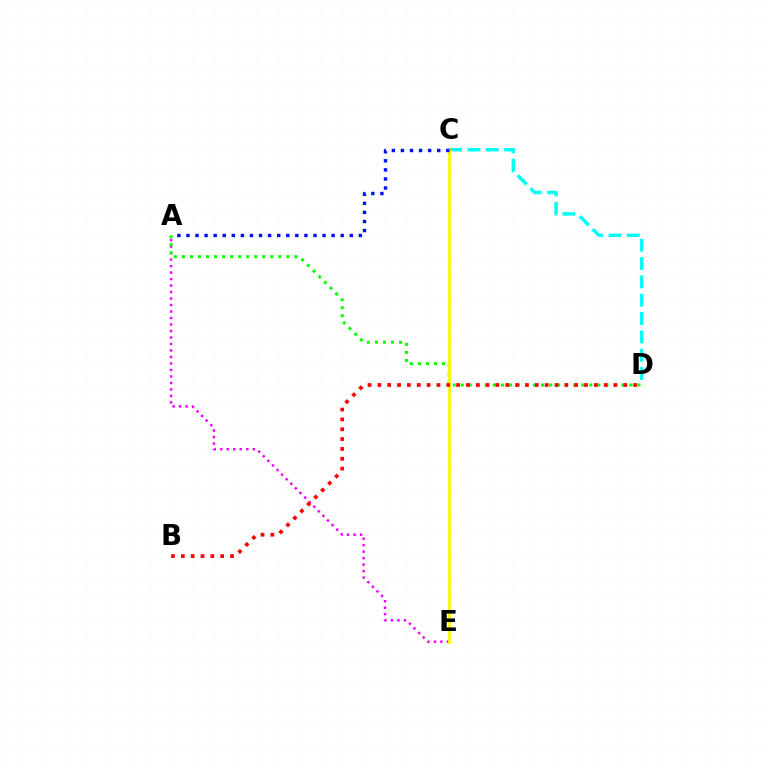{('A', 'E'): [{'color': '#ee00ff', 'line_style': 'dotted', 'thickness': 1.76}], ('A', 'D'): [{'color': '#08ff00', 'line_style': 'dotted', 'thickness': 2.18}], ('C', 'D'): [{'color': '#00fff6', 'line_style': 'dashed', 'thickness': 2.49}], ('C', 'E'): [{'color': '#fcf500', 'line_style': 'solid', 'thickness': 2.01}], ('A', 'C'): [{'color': '#0010ff', 'line_style': 'dotted', 'thickness': 2.47}], ('B', 'D'): [{'color': '#ff0000', 'line_style': 'dotted', 'thickness': 2.67}]}